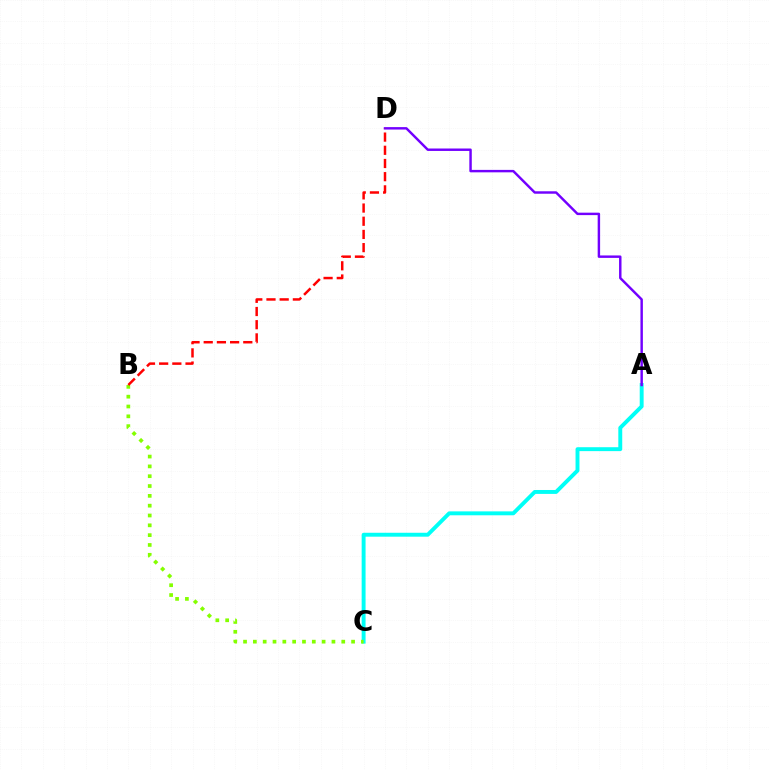{('A', 'C'): [{'color': '#00fff6', 'line_style': 'solid', 'thickness': 2.82}], ('A', 'D'): [{'color': '#7200ff', 'line_style': 'solid', 'thickness': 1.76}], ('B', 'C'): [{'color': '#84ff00', 'line_style': 'dotted', 'thickness': 2.67}], ('B', 'D'): [{'color': '#ff0000', 'line_style': 'dashed', 'thickness': 1.79}]}